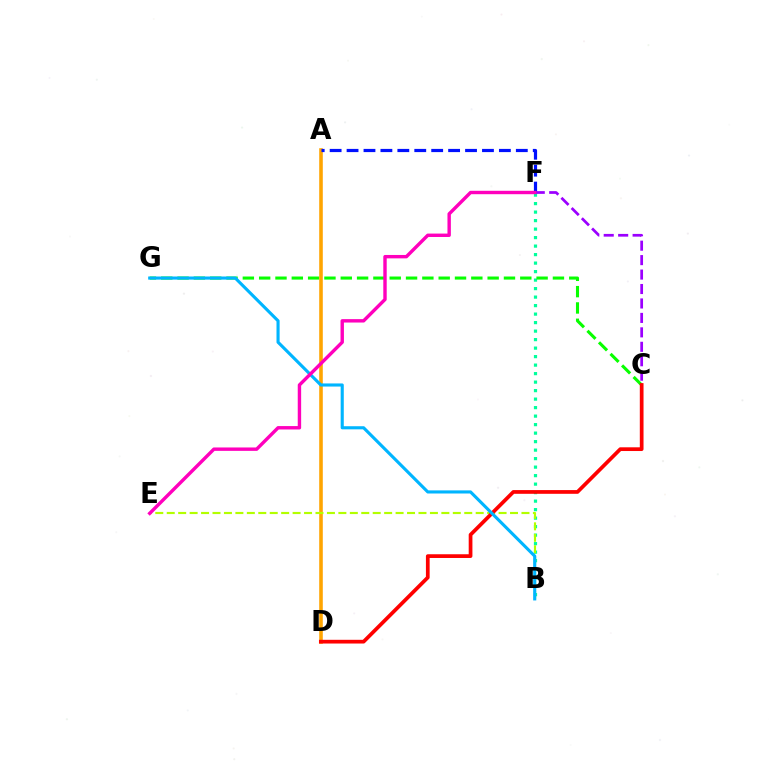{('B', 'F'): [{'color': '#00ff9d', 'line_style': 'dotted', 'thickness': 2.31}], ('C', 'G'): [{'color': '#08ff00', 'line_style': 'dashed', 'thickness': 2.22}], ('A', 'D'): [{'color': '#ffa500', 'line_style': 'solid', 'thickness': 2.58}], ('B', 'E'): [{'color': '#b3ff00', 'line_style': 'dashed', 'thickness': 1.55}], ('C', 'D'): [{'color': '#ff0000', 'line_style': 'solid', 'thickness': 2.68}], ('A', 'F'): [{'color': '#0010ff', 'line_style': 'dashed', 'thickness': 2.3}], ('B', 'G'): [{'color': '#00b5ff', 'line_style': 'solid', 'thickness': 2.24}], ('C', 'F'): [{'color': '#9b00ff', 'line_style': 'dashed', 'thickness': 1.96}], ('E', 'F'): [{'color': '#ff00bd', 'line_style': 'solid', 'thickness': 2.45}]}